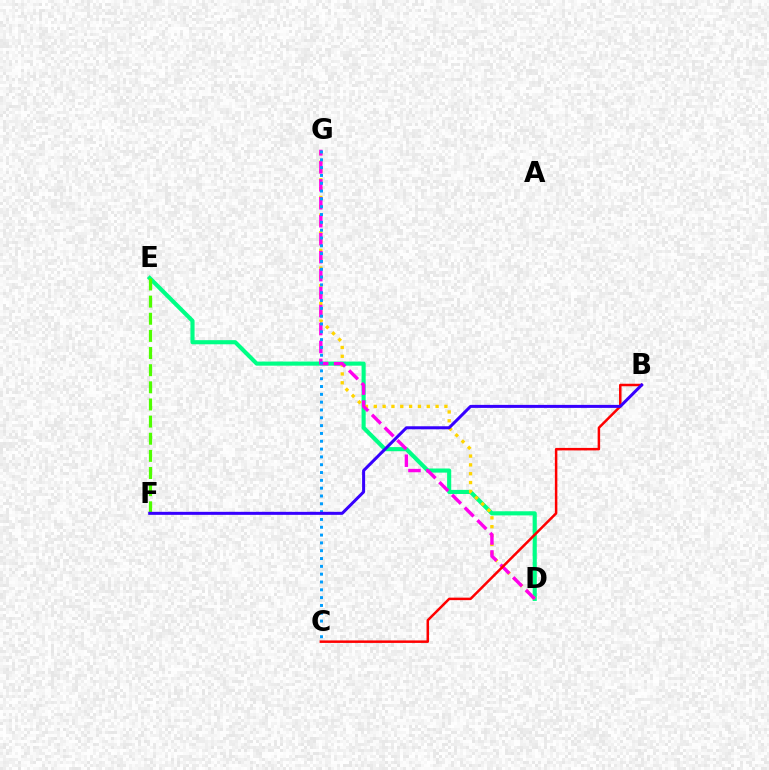{('D', 'E'): [{'color': '#00ff86', 'line_style': 'solid', 'thickness': 2.97}], ('D', 'G'): [{'color': '#ffd500', 'line_style': 'dotted', 'thickness': 2.4}, {'color': '#ff00ed', 'line_style': 'dashed', 'thickness': 2.44}], ('C', 'G'): [{'color': '#009eff', 'line_style': 'dotted', 'thickness': 2.12}], ('E', 'F'): [{'color': '#4fff00', 'line_style': 'dashed', 'thickness': 2.33}], ('B', 'C'): [{'color': '#ff0000', 'line_style': 'solid', 'thickness': 1.8}], ('B', 'F'): [{'color': '#3700ff', 'line_style': 'solid', 'thickness': 2.17}]}